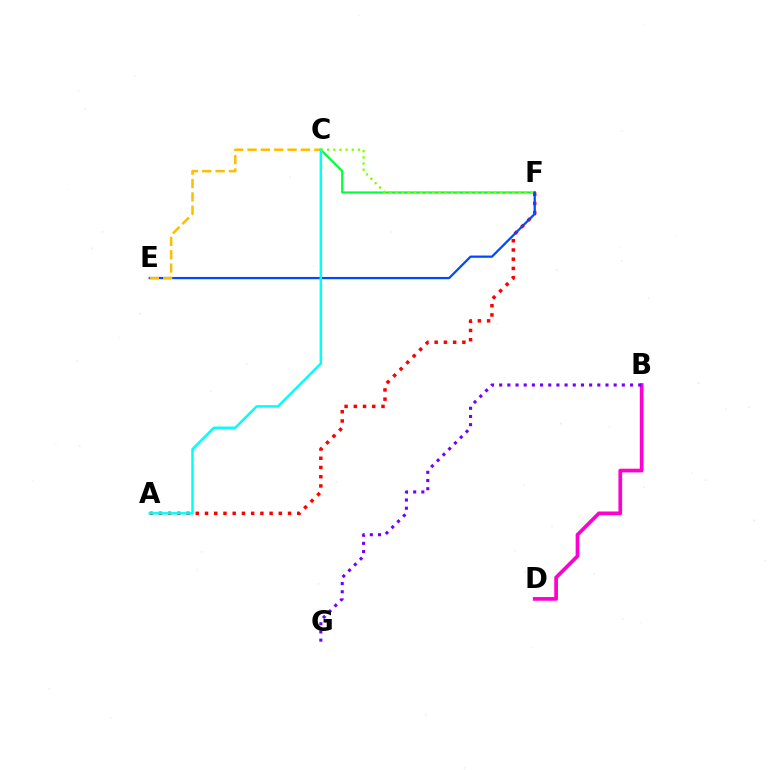{('C', 'F'): [{'color': '#00ff39', 'line_style': 'solid', 'thickness': 1.56}, {'color': '#84ff00', 'line_style': 'dotted', 'thickness': 1.67}], ('A', 'F'): [{'color': '#ff0000', 'line_style': 'dotted', 'thickness': 2.51}], ('B', 'D'): [{'color': '#ff00cf', 'line_style': 'solid', 'thickness': 2.66}], ('B', 'G'): [{'color': '#7200ff', 'line_style': 'dotted', 'thickness': 2.22}], ('E', 'F'): [{'color': '#004bff', 'line_style': 'solid', 'thickness': 1.62}], ('C', 'E'): [{'color': '#ffbd00', 'line_style': 'dashed', 'thickness': 1.81}], ('A', 'C'): [{'color': '#00fff6', 'line_style': 'solid', 'thickness': 1.79}]}